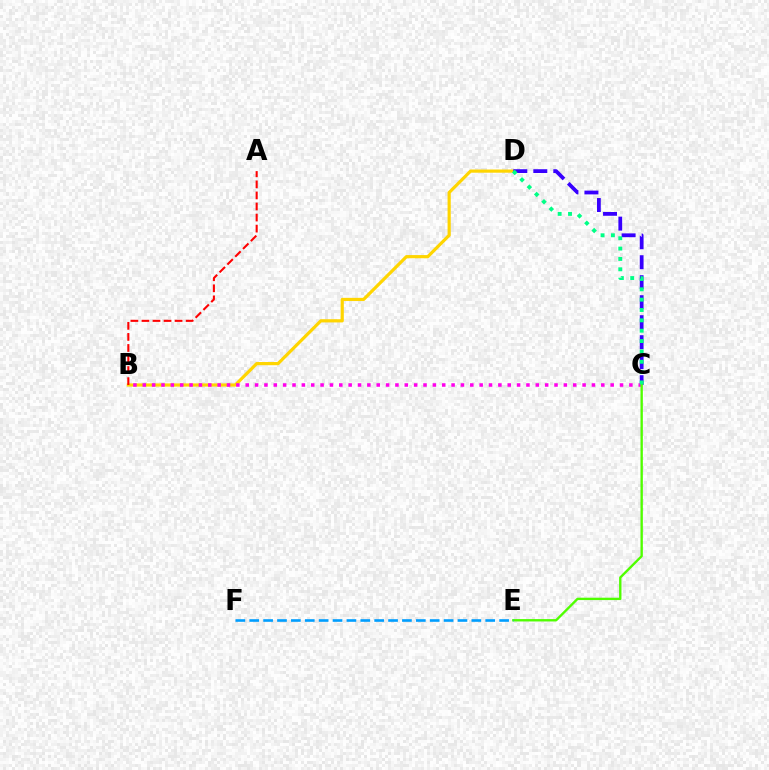{('B', 'D'): [{'color': '#ffd500', 'line_style': 'solid', 'thickness': 2.3}], ('C', 'D'): [{'color': '#3700ff', 'line_style': 'dashed', 'thickness': 2.72}, {'color': '#00ff86', 'line_style': 'dotted', 'thickness': 2.81}], ('A', 'B'): [{'color': '#ff0000', 'line_style': 'dashed', 'thickness': 1.5}], ('B', 'C'): [{'color': '#ff00ed', 'line_style': 'dotted', 'thickness': 2.54}], ('C', 'E'): [{'color': '#4fff00', 'line_style': 'solid', 'thickness': 1.7}], ('E', 'F'): [{'color': '#009eff', 'line_style': 'dashed', 'thickness': 1.89}]}